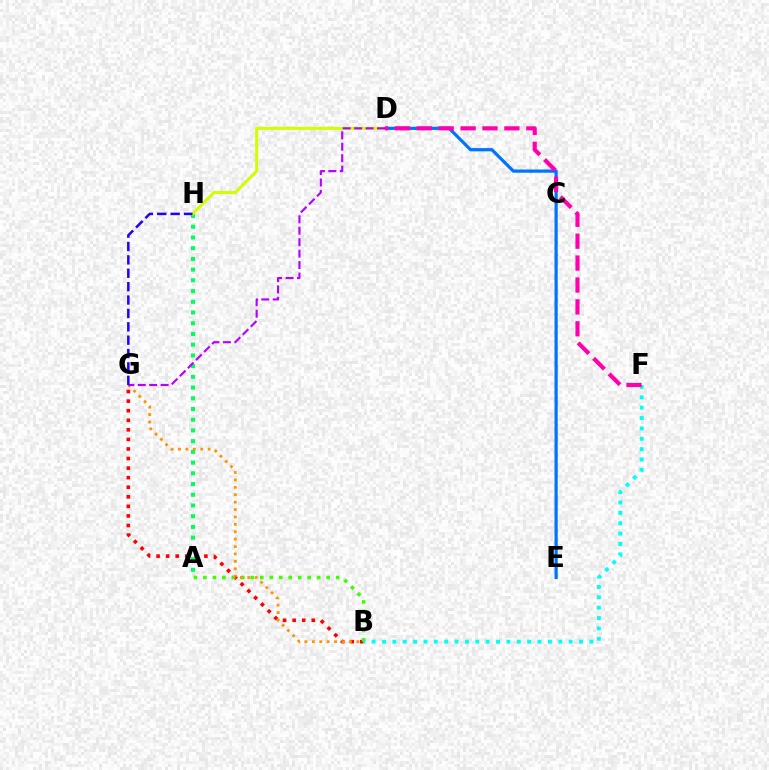{('B', 'G'): [{'color': '#ff0000', 'line_style': 'dotted', 'thickness': 2.6}, {'color': '#ff9400', 'line_style': 'dotted', 'thickness': 2.01}], ('A', 'B'): [{'color': '#3dff00', 'line_style': 'dotted', 'thickness': 2.58}], ('D', 'E'): [{'color': '#0074ff', 'line_style': 'solid', 'thickness': 2.32}], ('A', 'H'): [{'color': '#00ff5c', 'line_style': 'dotted', 'thickness': 2.91}], ('B', 'F'): [{'color': '#00fff6', 'line_style': 'dotted', 'thickness': 2.82}], ('D', 'H'): [{'color': '#d1ff00', 'line_style': 'solid', 'thickness': 2.18}], ('D', 'F'): [{'color': '#ff00ac', 'line_style': 'dashed', 'thickness': 2.98}], ('D', 'G'): [{'color': '#b900ff', 'line_style': 'dashed', 'thickness': 1.55}], ('G', 'H'): [{'color': '#2500ff', 'line_style': 'dashed', 'thickness': 1.82}]}